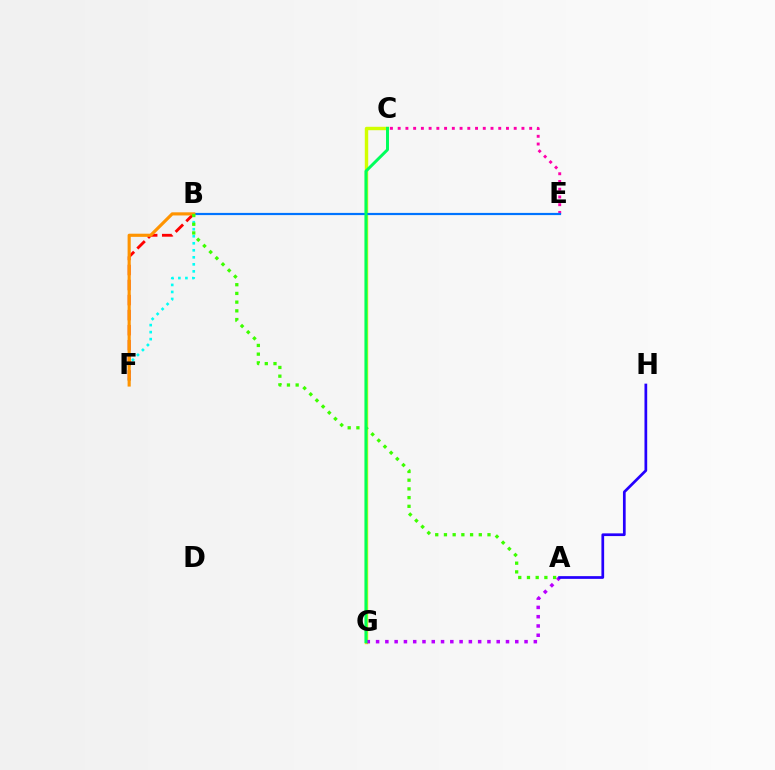{('C', 'G'): [{'color': '#d1ff00', 'line_style': 'solid', 'thickness': 2.46}, {'color': '#00ff5c', 'line_style': 'solid', 'thickness': 2.13}], ('C', 'E'): [{'color': '#ff00ac', 'line_style': 'dotted', 'thickness': 2.1}], ('B', 'F'): [{'color': '#00fff6', 'line_style': 'dotted', 'thickness': 1.91}, {'color': '#ff0000', 'line_style': 'dashed', 'thickness': 2.04}, {'color': '#ff9400', 'line_style': 'solid', 'thickness': 2.27}], ('B', 'E'): [{'color': '#0074ff', 'line_style': 'solid', 'thickness': 1.58}], ('A', 'G'): [{'color': '#b900ff', 'line_style': 'dotted', 'thickness': 2.52}], ('A', 'B'): [{'color': '#3dff00', 'line_style': 'dotted', 'thickness': 2.37}], ('A', 'H'): [{'color': '#2500ff', 'line_style': 'solid', 'thickness': 1.95}]}